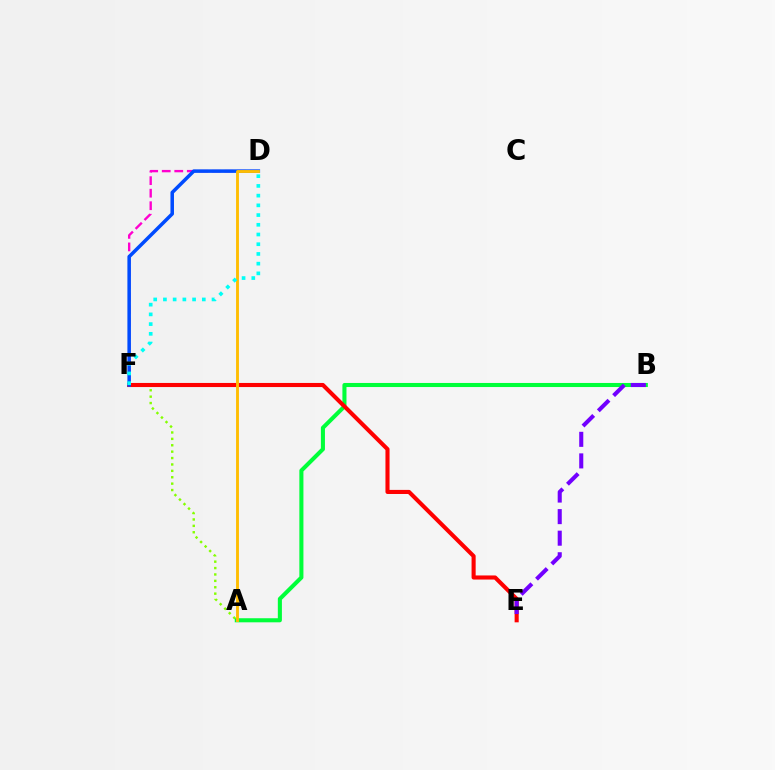{('A', 'F'): [{'color': '#84ff00', 'line_style': 'dotted', 'thickness': 1.74}], ('A', 'B'): [{'color': '#00ff39', 'line_style': 'solid', 'thickness': 2.93}], ('E', 'F'): [{'color': '#ff0000', 'line_style': 'solid', 'thickness': 2.95}], ('D', 'F'): [{'color': '#ff00cf', 'line_style': 'dashed', 'thickness': 1.7}, {'color': '#004bff', 'line_style': 'solid', 'thickness': 2.53}, {'color': '#00fff6', 'line_style': 'dotted', 'thickness': 2.64}], ('A', 'D'): [{'color': '#ffbd00', 'line_style': 'solid', 'thickness': 2.08}], ('B', 'E'): [{'color': '#7200ff', 'line_style': 'dashed', 'thickness': 2.93}]}